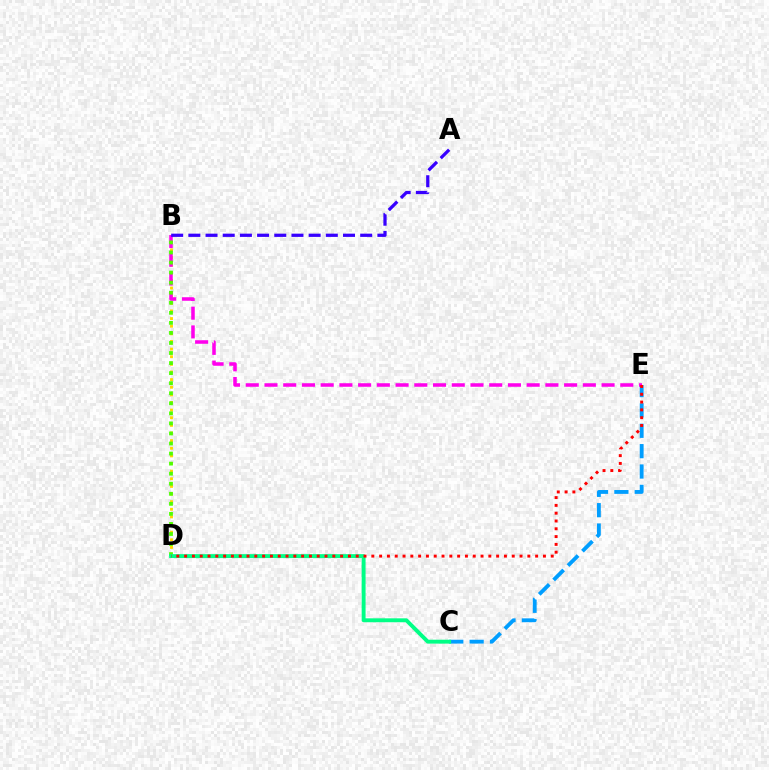{('C', 'E'): [{'color': '#009eff', 'line_style': 'dashed', 'thickness': 2.77}], ('B', 'D'): [{'color': '#ffd500', 'line_style': 'dotted', 'thickness': 2.07}, {'color': '#4fff00', 'line_style': 'dotted', 'thickness': 2.73}], ('B', 'E'): [{'color': '#ff00ed', 'line_style': 'dashed', 'thickness': 2.54}], ('A', 'B'): [{'color': '#3700ff', 'line_style': 'dashed', 'thickness': 2.33}], ('C', 'D'): [{'color': '#00ff86', 'line_style': 'solid', 'thickness': 2.82}], ('D', 'E'): [{'color': '#ff0000', 'line_style': 'dotted', 'thickness': 2.12}]}